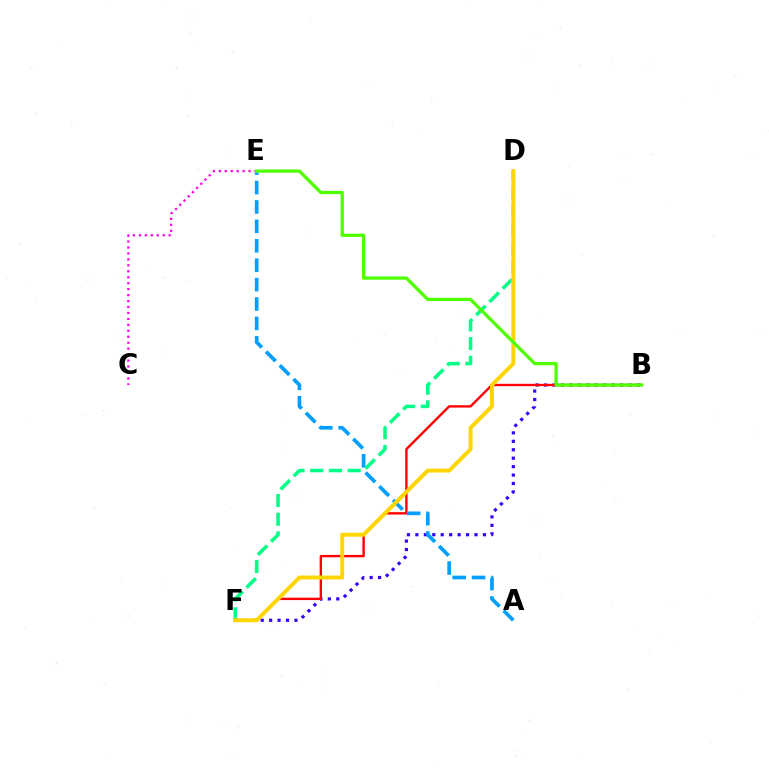{('B', 'F'): [{'color': '#3700ff', 'line_style': 'dotted', 'thickness': 2.29}, {'color': '#ff0000', 'line_style': 'solid', 'thickness': 1.71}], ('A', 'E'): [{'color': '#009eff', 'line_style': 'dashed', 'thickness': 2.64}], ('C', 'E'): [{'color': '#ff00ed', 'line_style': 'dotted', 'thickness': 1.62}], ('D', 'F'): [{'color': '#00ff86', 'line_style': 'dashed', 'thickness': 2.54}, {'color': '#ffd500', 'line_style': 'solid', 'thickness': 2.85}], ('B', 'E'): [{'color': '#4fff00', 'line_style': 'solid', 'thickness': 2.35}]}